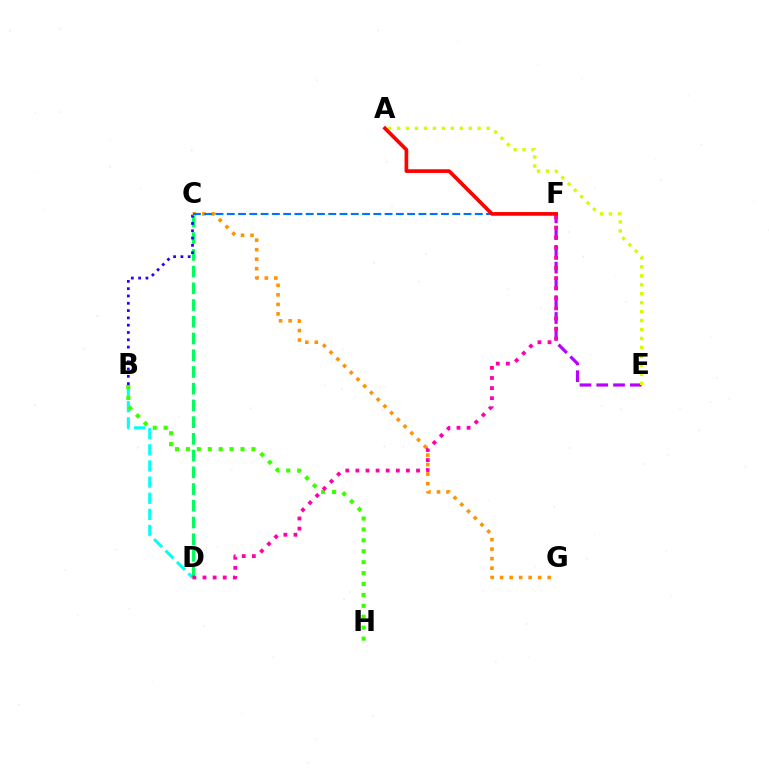{('E', 'F'): [{'color': '#b900ff', 'line_style': 'dashed', 'thickness': 2.28}], ('B', 'D'): [{'color': '#00fff6', 'line_style': 'dashed', 'thickness': 2.19}], ('C', 'D'): [{'color': '#00ff5c', 'line_style': 'dashed', 'thickness': 2.27}], ('B', 'H'): [{'color': '#3dff00', 'line_style': 'dotted', 'thickness': 2.97}], ('A', 'E'): [{'color': '#d1ff00', 'line_style': 'dotted', 'thickness': 2.43}], ('D', 'F'): [{'color': '#ff00ac', 'line_style': 'dotted', 'thickness': 2.74}], ('B', 'C'): [{'color': '#2500ff', 'line_style': 'dotted', 'thickness': 1.98}], ('C', 'G'): [{'color': '#ff9400', 'line_style': 'dotted', 'thickness': 2.58}], ('C', 'F'): [{'color': '#0074ff', 'line_style': 'dashed', 'thickness': 1.53}], ('A', 'F'): [{'color': '#ff0000', 'line_style': 'solid', 'thickness': 2.66}]}